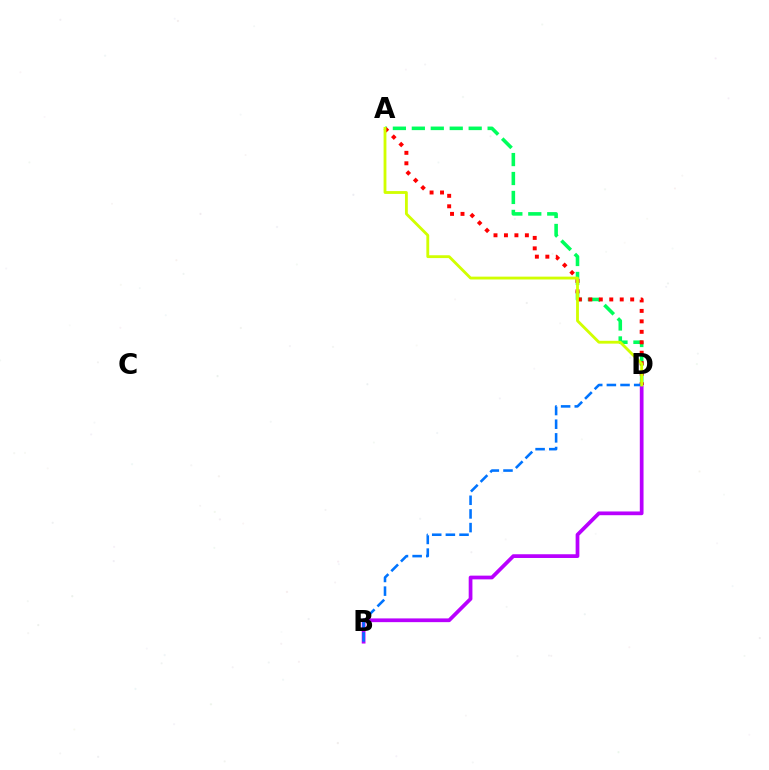{('B', 'D'): [{'color': '#b900ff', 'line_style': 'solid', 'thickness': 2.69}, {'color': '#0074ff', 'line_style': 'dashed', 'thickness': 1.86}], ('A', 'D'): [{'color': '#00ff5c', 'line_style': 'dashed', 'thickness': 2.57}, {'color': '#ff0000', 'line_style': 'dotted', 'thickness': 2.84}, {'color': '#d1ff00', 'line_style': 'solid', 'thickness': 2.04}]}